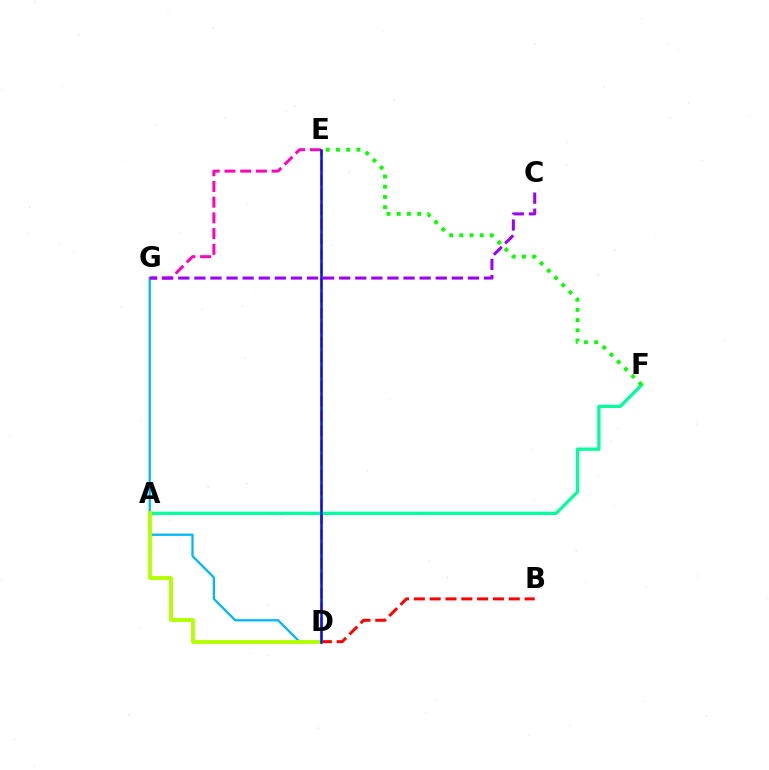{('A', 'F'): [{'color': '#00ff9d', 'line_style': 'solid', 'thickness': 2.35}], ('D', 'E'): [{'color': '#ffa500', 'line_style': 'dashed', 'thickness': 2.0}, {'color': '#0010ff', 'line_style': 'solid', 'thickness': 1.8}], ('E', 'G'): [{'color': '#ff00bd', 'line_style': 'dashed', 'thickness': 2.13}], ('D', 'G'): [{'color': '#00b5ff', 'line_style': 'solid', 'thickness': 1.63}], ('B', 'D'): [{'color': '#ff0000', 'line_style': 'dashed', 'thickness': 2.15}], ('A', 'D'): [{'color': '#b3ff00', 'line_style': 'solid', 'thickness': 2.78}], ('C', 'G'): [{'color': '#9b00ff', 'line_style': 'dashed', 'thickness': 2.19}], ('E', 'F'): [{'color': '#08ff00', 'line_style': 'dotted', 'thickness': 2.77}]}